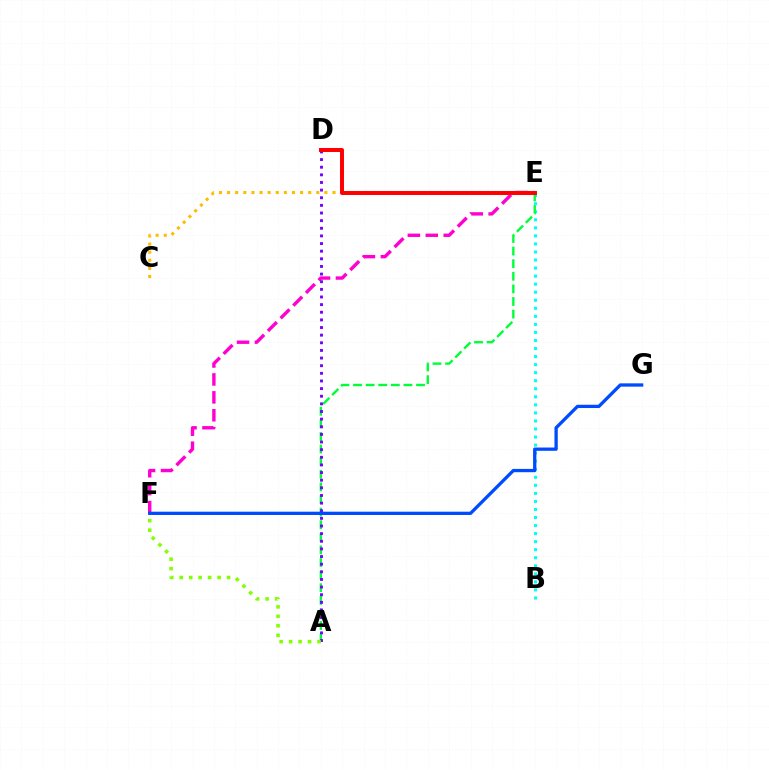{('B', 'E'): [{'color': '#00fff6', 'line_style': 'dotted', 'thickness': 2.19}], ('C', 'E'): [{'color': '#ffbd00', 'line_style': 'dotted', 'thickness': 2.2}], ('E', 'F'): [{'color': '#ff00cf', 'line_style': 'dashed', 'thickness': 2.44}], ('A', 'E'): [{'color': '#00ff39', 'line_style': 'dashed', 'thickness': 1.71}], ('A', 'D'): [{'color': '#7200ff', 'line_style': 'dotted', 'thickness': 2.07}], ('A', 'F'): [{'color': '#84ff00', 'line_style': 'dotted', 'thickness': 2.57}], ('F', 'G'): [{'color': '#004bff', 'line_style': 'solid', 'thickness': 2.37}], ('D', 'E'): [{'color': '#ff0000', 'line_style': 'solid', 'thickness': 2.86}]}